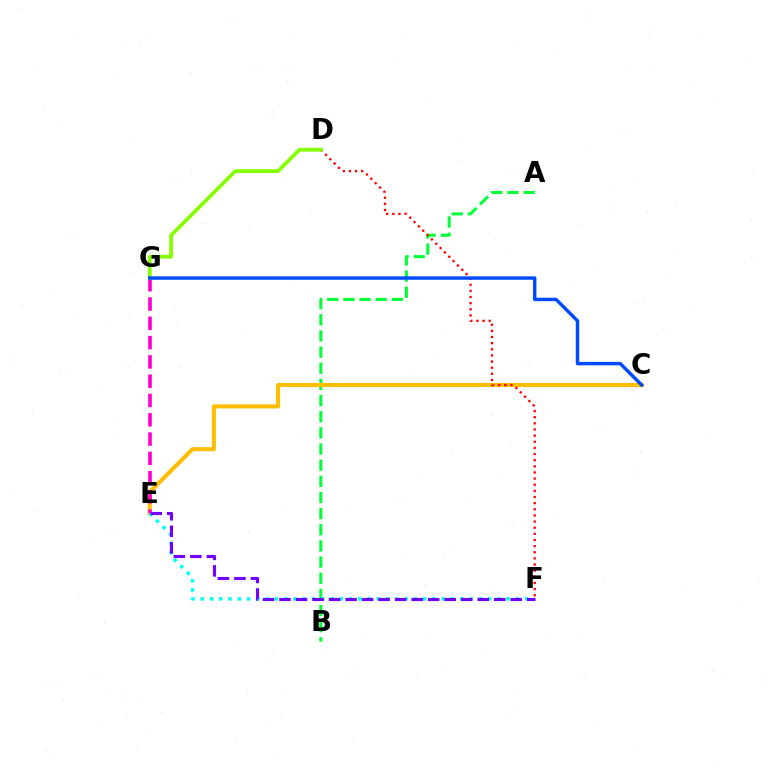{('A', 'B'): [{'color': '#00ff39', 'line_style': 'dashed', 'thickness': 2.19}], ('C', 'E'): [{'color': '#ffbd00', 'line_style': 'solid', 'thickness': 2.93}], ('E', 'F'): [{'color': '#00fff6', 'line_style': 'dotted', 'thickness': 2.52}, {'color': '#7200ff', 'line_style': 'dashed', 'thickness': 2.24}], ('E', 'G'): [{'color': '#ff00cf', 'line_style': 'dashed', 'thickness': 2.62}], ('D', 'F'): [{'color': '#ff0000', 'line_style': 'dotted', 'thickness': 1.67}], ('D', 'G'): [{'color': '#84ff00', 'line_style': 'solid', 'thickness': 2.71}], ('C', 'G'): [{'color': '#004bff', 'line_style': 'solid', 'thickness': 2.47}]}